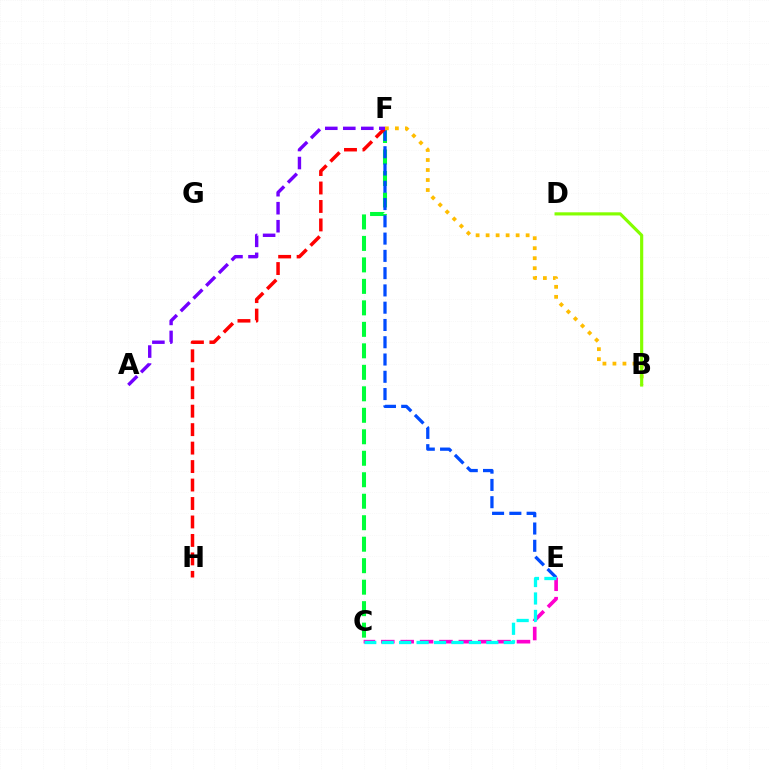{('C', 'E'): [{'color': '#ff00cf', 'line_style': 'dashed', 'thickness': 2.63}, {'color': '#00fff6', 'line_style': 'dashed', 'thickness': 2.37}], ('C', 'F'): [{'color': '#00ff39', 'line_style': 'dashed', 'thickness': 2.92}], ('E', 'F'): [{'color': '#004bff', 'line_style': 'dashed', 'thickness': 2.35}], ('F', 'H'): [{'color': '#ff0000', 'line_style': 'dashed', 'thickness': 2.51}], ('B', 'F'): [{'color': '#ffbd00', 'line_style': 'dotted', 'thickness': 2.72}], ('B', 'D'): [{'color': '#84ff00', 'line_style': 'solid', 'thickness': 2.28}], ('A', 'F'): [{'color': '#7200ff', 'line_style': 'dashed', 'thickness': 2.45}]}